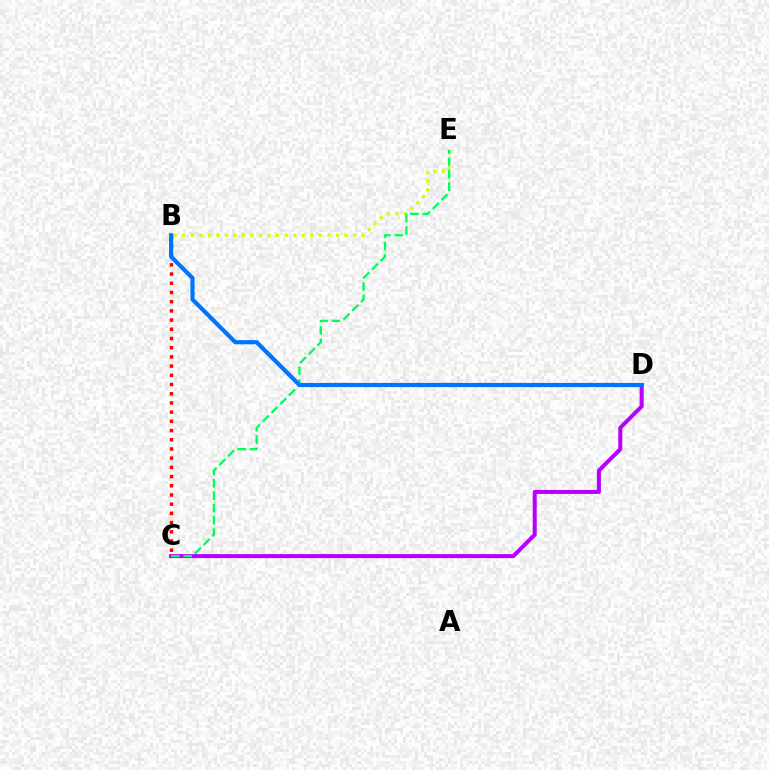{('C', 'D'): [{'color': '#b900ff', 'line_style': 'solid', 'thickness': 2.89}], ('B', 'E'): [{'color': '#d1ff00', 'line_style': 'dotted', 'thickness': 2.32}], ('B', 'C'): [{'color': '#ff0000', 'line_style': 'dotted', 'thickness': 2.5}], ('C', 'E'): [{'color': '#00ff5c', 'line_style': 'dashed', 'thickness': 1.68}], ('B', 'D'): [{'color': '#0074ff', 'line_style': 'solid', 'thickness': 3.0}]}